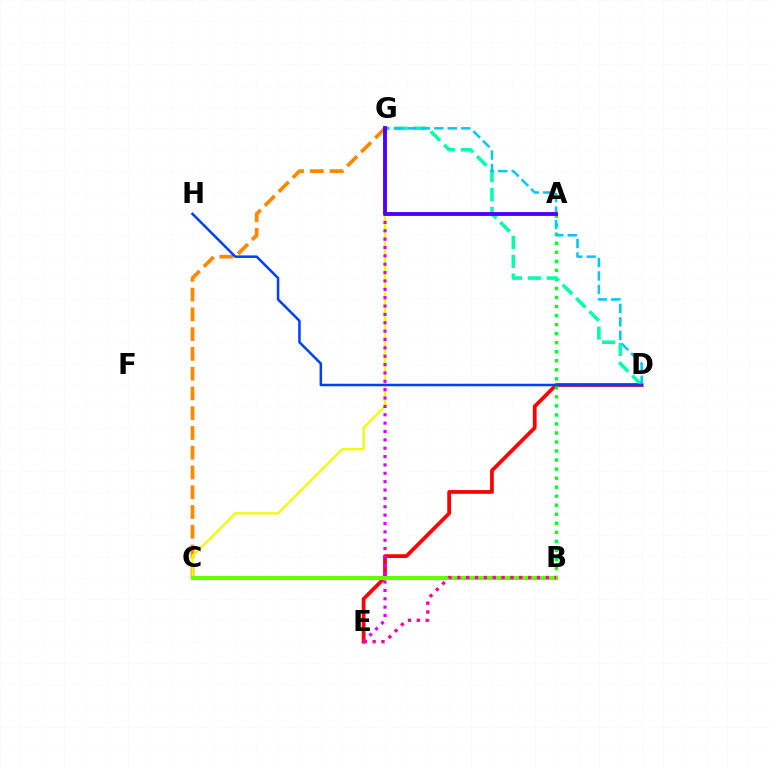{('C', 'G'): [{'color': '#ff8800', 'line_style': 'dashed', 'thickness': 2.68}, {'color': '#eeff00', 'line_style': 'solid', 'thickness': 1.66}], ('D', 'E'): [{'color': '#ff0000', 'line_style': 'solid', 'thickness': 2.7}], ('A', 'B'): [{'color': '#00ff27', 'line_style': 'dotted', 'thickness': 2.45}], ('D', 'G'): [{'color': '#00ffaf', 'line_style': 'dashed', 'thickness': 2.57}, {'color': '#00c7ff', 'line_style': 'dashed', 'thickness': 1.83}], ('E', 'G'): [{'color': '#d600ff', 'line_style': 'dotted', 'thickness': 2.27}], ('A', 'G'): [{'color': '#4f00ff', 'line_style': 'solid', 'thickness': 2.78}], ('B', 'C'): [{'color': '#66ff00', 'line_style': 'solid', 'thickness': 2.99}], ('D', 'H'): [{'color': '#003fff', 'line_style': 'solid', 'thickness': 1.81}], ('B', 'E'): [{'color': '#ff00a0', 'line_style': 'dotted', 'thickness': 2.4}]}